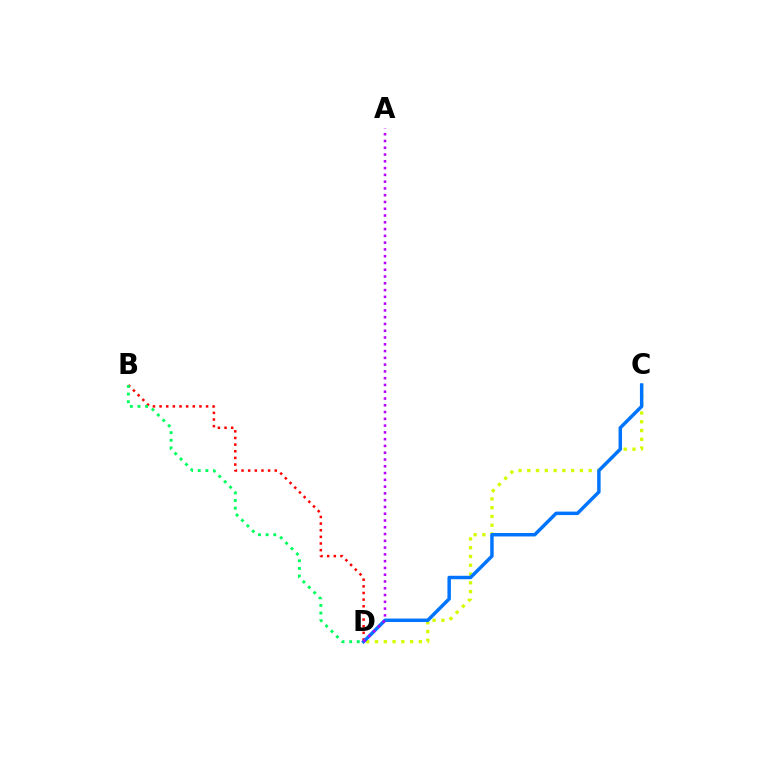{('B', 'D'): [{'color': '#ff0000', 'line_style': 'dotted', 'thickness': 1.8}, {'color': '#00ff5c', 'line_style': 'dotted', 'thickness': 2.08}], ('C', 'D'): [{'color': '#d1ff00', 'line_style': 'dotted', 'thickness': 2.38}, {'color': '#0074ff', 'line_style': 'solid', 'thickness': 2.49}], ('A', 'D'): [{'color': '#b900ff', 'line_style': 'dotted', 'thickness': 1.84}]}